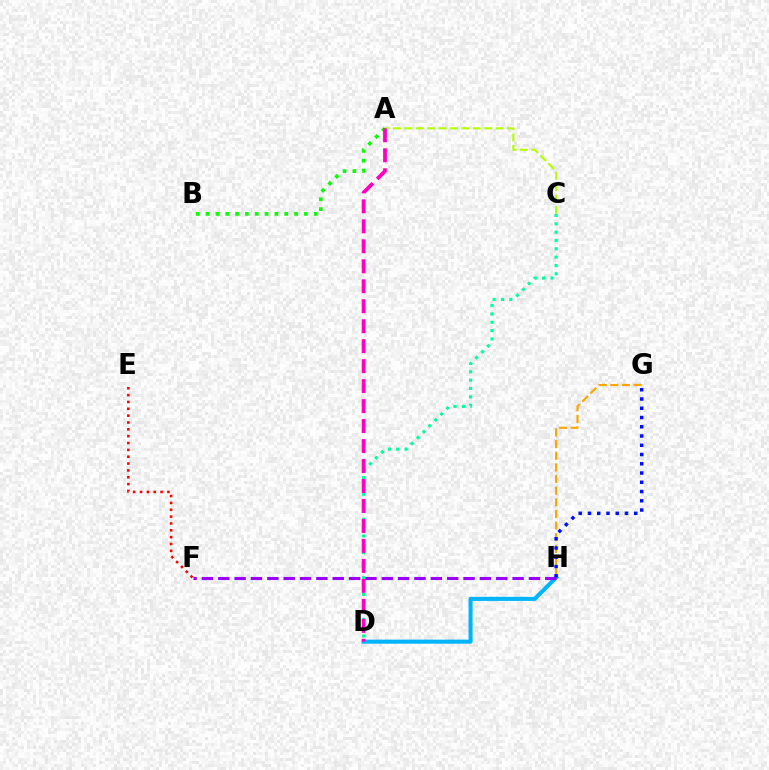{('A', 'B'): [{'color': '#08ff00', 'line_style': 'dotted', 'thickness': 2.67}], ('D', 'H'): [{'color': '#00b5ff', 'line_style': 'solid', 'thickness': 2.93}], ('G', 'H'): [{'color': '#ffa500', 'line_style': 'dashed', 'thickness': 1.58}, {'color': '#0010ff', 'line_style': 'dotted', 'thickness': 2.51}], ('F', 'H'): [{'color': '#9b00ff', 'line_style': 'dashed', 'thickness': 2.22}], ('C', 'D'): [{'color': '#00ff9d', 'line_style': 'dotted', 'thickness': 2.27}], ('E', 'F'): [{'color': '#ff0000', 'line_style': 'dotted', 'thickness': 1.86}], ('A', 'C'): [{'color': '#b3ff00', 'line_style': 'dashed', 'thickness': 1.55}], ('A', 'D'): [{'color': '#ff00bd', 'line_style': 'dashed', 'thickness': 2.71}]}